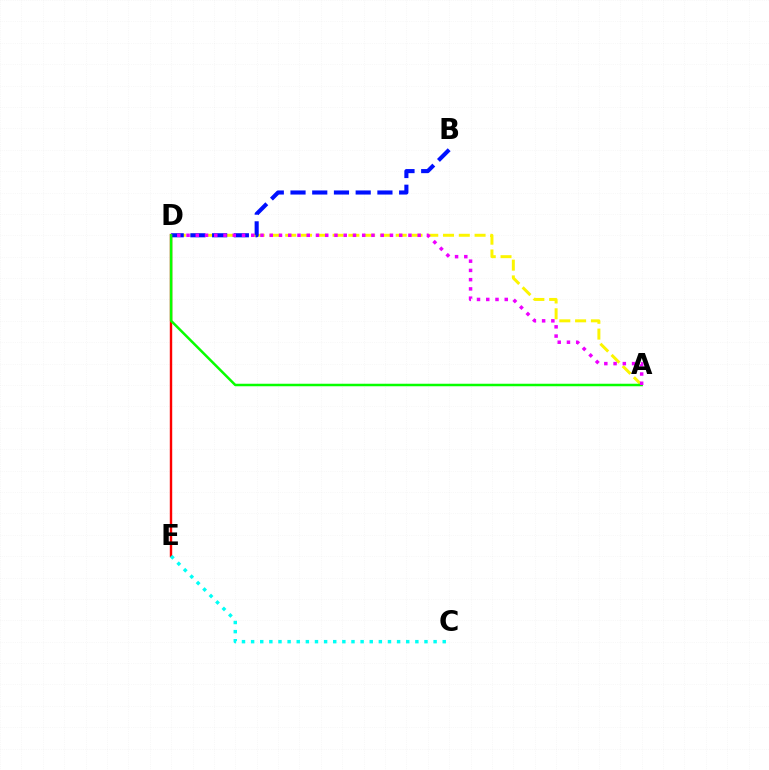{('D', 'E'): [{'color': '#ff0000', 'line_style': 'solid', 'thickness': 1.74}], ('A', 'D'): [{'color': '#fcf500', 'line_style': 'dashed', 'thickness': 2.14}, {'color': '#08ff00', 'line_style': 'solid', 'thickness': 1.8}, {'color': '#ee00ff', 'line_style': 'dotted', 'thickness': 2.51}], ('B', 'D'): [{'color': '#0010ff', 'line_style': 'dashed', 'thickness': 2.95}], ('C', 'E'): [{'color': '#00fff6', 'line_style': 'dotted', 'thickness': 2.48}]}